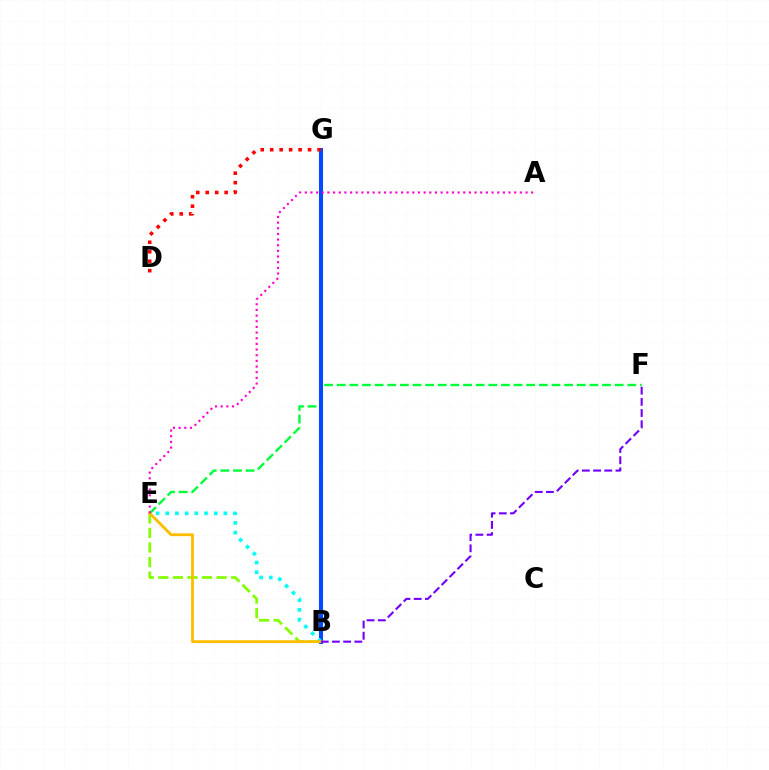{('E', 'F'): [{'color': '#00ff39', 'line_style': 'dashed', 'thickness': 1.72}], ('B', 'E'): [{'color': '#84ff00', 'line_style': 'dashed', 'thickness': 1.98}, {'color': '#00fff6', 'line_style': 'dotted', 'thickness': 2.64}, {'color': '#ffbd00', 'line_style': 'solid', 'thickness': 2.04}], ('B', 'G'): [{'color': '#004bff', 'line_style': 'solid', 'thickness': 2.94}], ('A', 'E'): [{'color': '#ff00cf', 'line_style': 'dotted', 'thickness': 1.54}], ('B', 'F'): [{'color': '#7200ff', 'line_style': 'dashed', 'thickness': 1.52}], ('D', 'G'): [{'color': '#ff0000', 'line_style': 'dotted', 'thickness': 2.57}]}